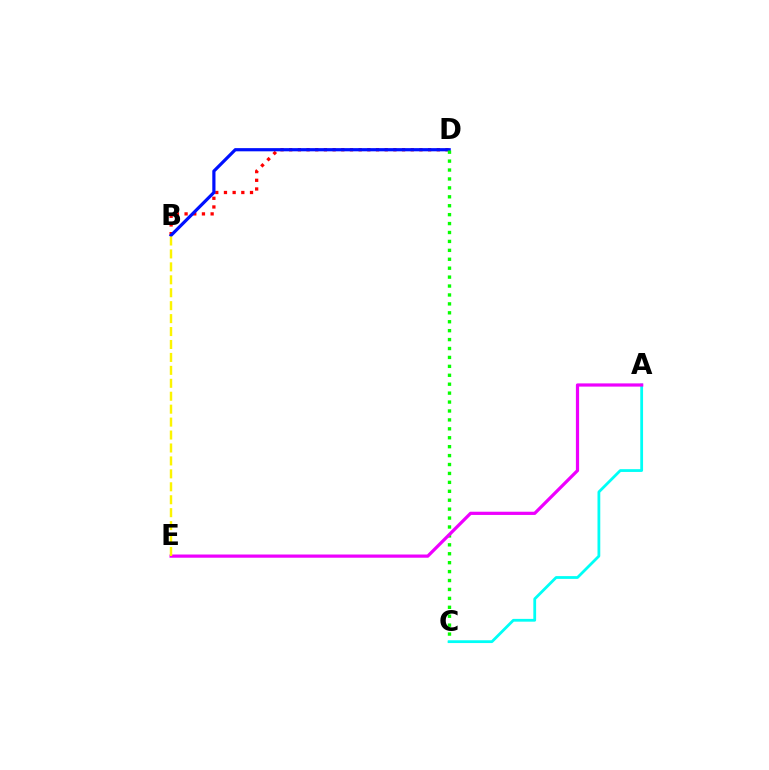{('B', 'D'): [{'color': '#ff0000', 'line_style': 'dotted', 'thickness': 2.36}, {'color': '#0010ff', 'line_style': 'solid', 'thickness': 2.29}], ('C', 'D'): [{'color': '#08ff00', 'line_style': 'dotted', 'thickness': 2.42}], ('A', 'C'): [{'color': '#00fff6', 'line_style': 'solid', 'thickness': 2.0}], ('A', 'E'): [{'color': '#ee00ff', 'line_style': 'solid', 'thickness': 2.31}], ('B', 'E'): [{'color': '#fcf500', 'line_style': 'dashed', 'thickness': 1.76}]}